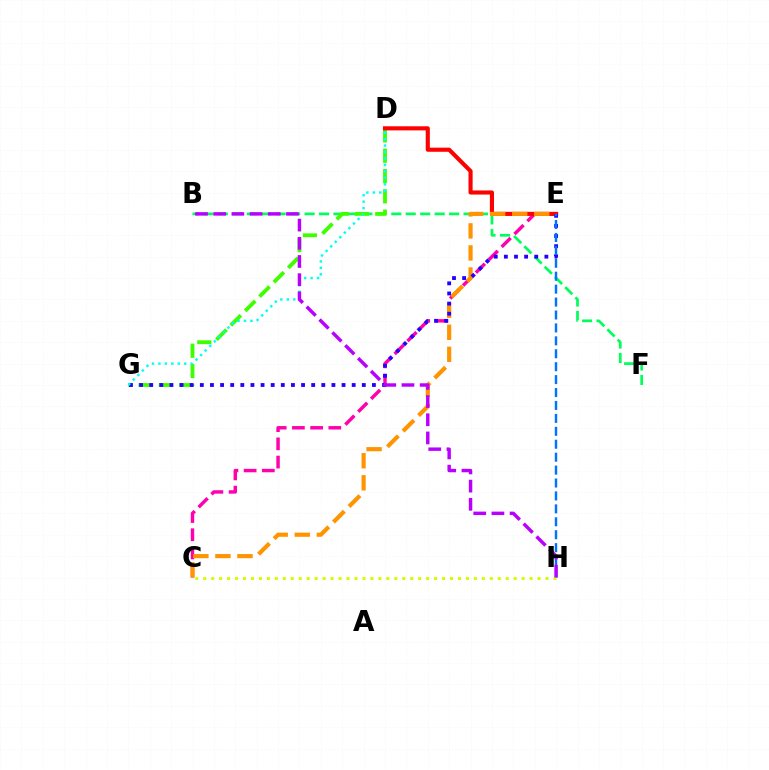{('B', 'F'): [{'color': '#00ff5c', 'line_style': 'dashed', 'thickness': 1.96}], ('C', 'E'): [{'color': '#ff00ac', 'line_style': 'dashed', 'thickness': 2.47}, {'color': '#ff9400', 'line_style': 'dashed', 'thickness': 3.0}], ('D', 'G'): [{'color': '#3dff00', 'line_style': 'dashed', 'thickness': 2.76}, {'color': '#00fff6', 'line_style': 'dotted', 'thickness': 1.75}], ('D', 'E'): [{'color': '#ff0000', 'line_style': 'solid', 'thickness': 2.96}], ('E', 'G'): [{'color': '#2500ff', 'line_style': 'dotted', 'thickness': 2.75}], ('E', 'H'): [{'color': '#0074ff', 'line_style': 'dashed', 'thickness': 1.76}], ('C', 'H'): [{'color': '#d1ff00', 'line_style': 'dotted', 'thickness': 2.16}], ('B', 'H'): [{'color': '#b900ff', 'line_style': 'dashed', 'thickness': 2.47}]}